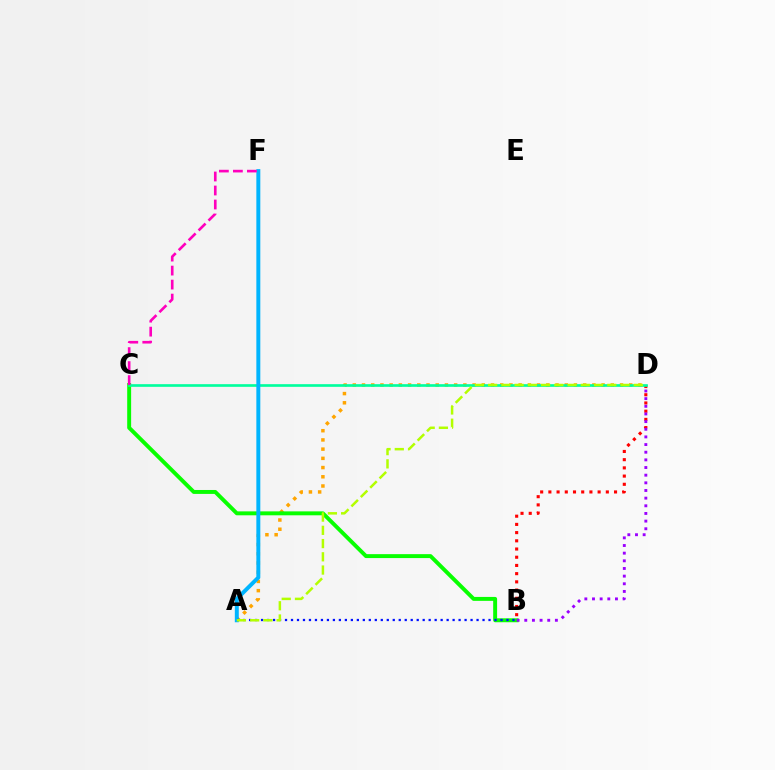{('A', 'D'): [{'color': '#ffa500', 'line_style': 'dotted', 'thickness': 2.5}, {'color': '#b3ff00', 'line_style': 'dashed', 'thickness': 1.8}], ('B', 'D'): [{'color': '#ff0000', 'line_style': 'dotted', 'thickness': 2.23}, {'color': '#9b00ff', 'line_style': 'dotted', 'thickness': 2.08}], ('B', 'C'): [{'color': '#08ff00', 'line_style': 'solid', 'thickness': 2.83}], ('C', 'D'): [{'color': '#00ff9d', 'line_style': 'solid', 'thickness': 1.91}], ('A', 'F'): [{'color': '#00b5ff', 'line_style': 'solid', 'thickness': 2.85}], ('A', 'B'): [{'color': '#0010ff', 'line_style': 'dotted', 'thickness': 1.63}], ('C', 'F'): [{'color': '#ff00bd', 'line_style': 'dashed', 'thickness': 1.9}]}